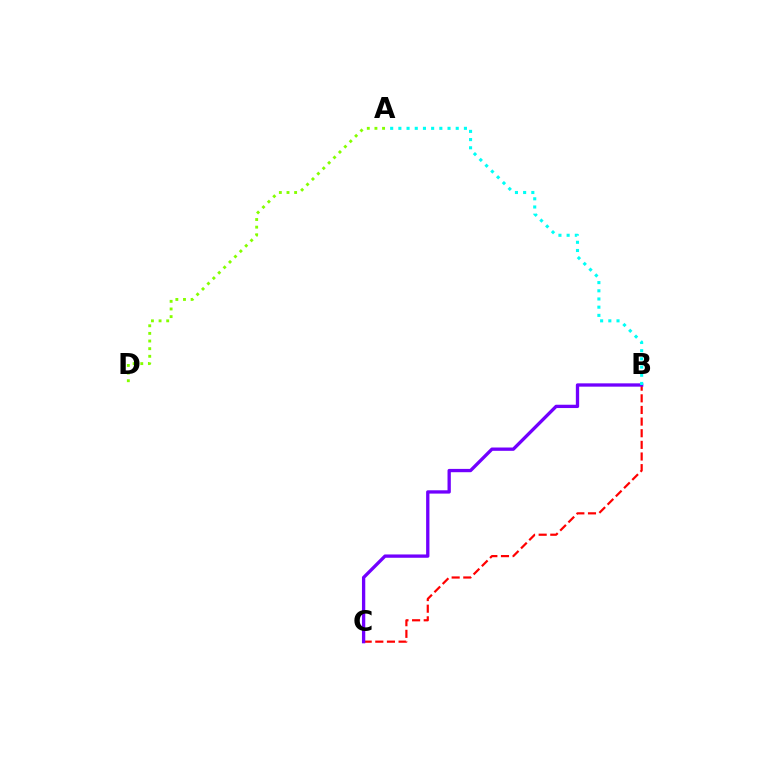{('A', 'D'): [{'color': '#84ff00', 'line_style': 'dotted', 'thickness': 2.07}], ('B', 'C'): [{'color': '#ff0000', 'line_style': 'dashed', 'thickness': 1.58}, {'color': '#7200ff', 'line_style': 'solid', 'thickness': 2.39}], ('A', 'B'): [{'color': '#00fff6', 'line_style': 'dotted', 'thickness': 2.23}]}